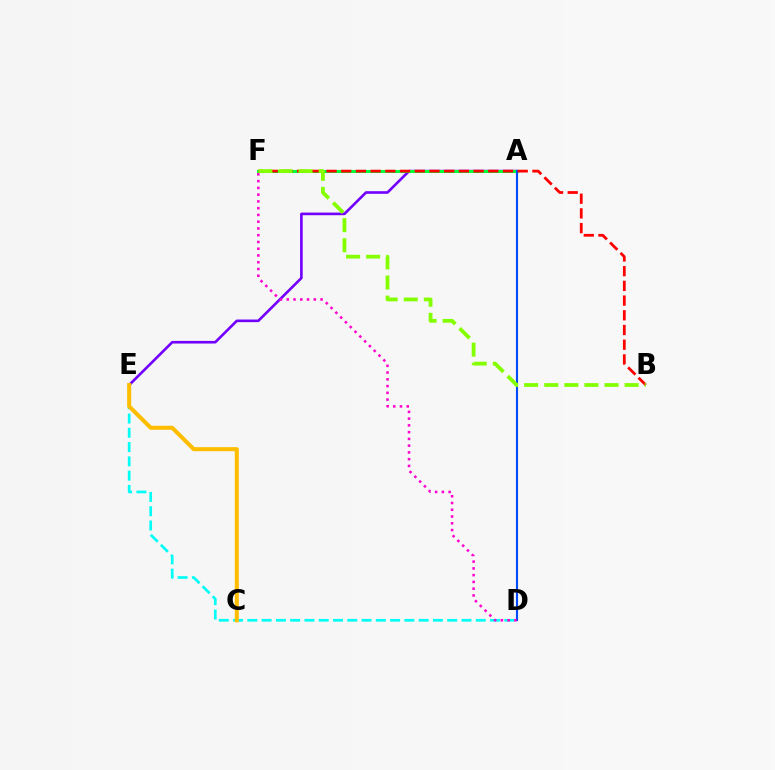{('A', 'E'): [{'color': '#7200ff', 'line_style': 'solid', 'thickness': 1.9}], ('A', 'F'): [{'color': '#00ff39', 'line_style': 'solid', 'thickness': 2.17}], ('A', 'D'): [{'color': '#004bff', 'line_style': 'solid', 'thickness': 1.53}], ('B', 'F'): [{'color': '#ff0000', 'line_style': 'dashed', 'thickness': 2.0}, {'color': '#84ff00', 'line_style': 'dashed', 'thickness': 2.73}], ('D', 'E'): [{'color': '#00fff6', 'line_style': 'dashed', 'thickness': 1.94}], ('C', 'E'): [{'color': '#ffbd00', 'line_style': 'solid', 'thickness': 2.91}], ('D', 'F'): [{'color': '#ff00cf', 'line_style': 'dotted', 'thickness': 1.84}]}